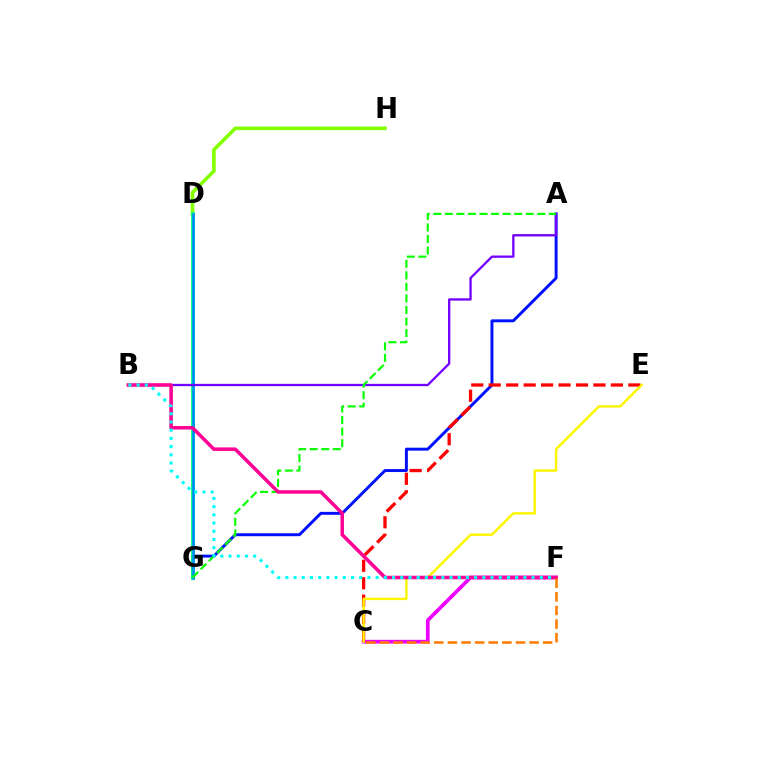{('D', 'H'): [{'color': '#84ff00', 'line_style': 'solid', 'thickness': 2.6}], ('C', 'F'): [{'color': '#ee00ff', 'line_style': 'solid', 'thickness': 2.64}, {'color': '#ff7c00', 'line_style': 'dashed', 'thickness': 1.85}], ('A', 'G'): [{'color': '#0010ff', 'line_style': 'solid', 'thickness': 2.12}, {'color': '#08ff00', 'line_style': 'dashed', 'thickness': 1.57}], ('C', 'E'): [{'color': '#ff0000', 'line_style': 'dashed', 'thickness': 2.37}, {'color': '#fcf500', 'line_style': 'solid', 'thickness': 1.74}], ('D', 'G'): [{'color': '#00ff74', 'line_style': 'solid', 'thickness': 2.74}, {'color': '#008cff', 'line_style': 'solid', 'thickness': 1.85}], ('A', 'B'): [{'color': '#7200ff', 'line_style': 'solid', 'thickness': 1.66}], ('B', 'F'): [{'color': '#ff0094', 'line_style': 'solid', 'thickness': 2.54}, {'color': '#00fff6', 'line_style': 'dotted', 'thickness': 2.23}]}